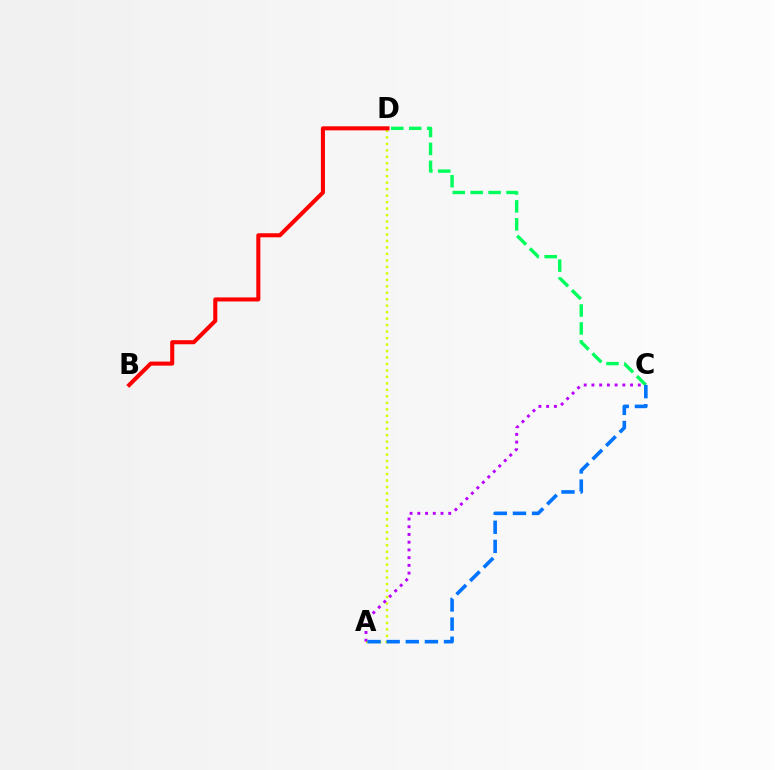{('A', 'D'): [{'color': '#d1ff00', 'line_style': 'dotted', 'thickness': 1.76}], ('C', 'D'): [{'color': '#00ff5c', 'line_style': 'dashed', 'thickness': 2.44}], ('A', 'C'): [{'color': '#b900ff', 'line_style': 'dotted', 'thickness': 2.1}, {'color': '#0074ff', 'line_style': 'dashed', 'thickness': 2.6}], ('B', 'D'): [{'color': '#ff0000', 'line_style': 'solid', 'thickness': 2.92}]}